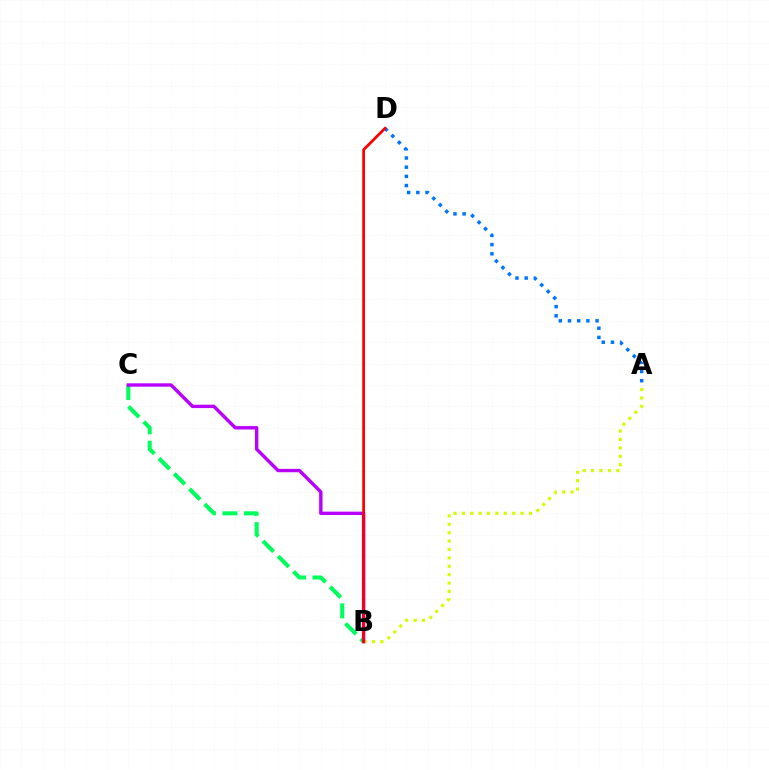{('A', 'B'): [{'color': '#d1ff00', 'line_style': 'dotted', 'thickness': 2.28}], ('B', 'C'): [{'color': '#00ff5c', 'line_style': 'dashed', 'thickness': 2.93}, {'color': '#b900ff', 'line_style': 'solid', 'thickness': 2.44}], ('A', 'D'): [{'color': '#0074ff', 'line_style': 'dotted', 'thickness': 2.5}], ('B', 'D'): [{'color': '#ff0000', 'line_style': 'solid', 'thickness': 1.99}]}